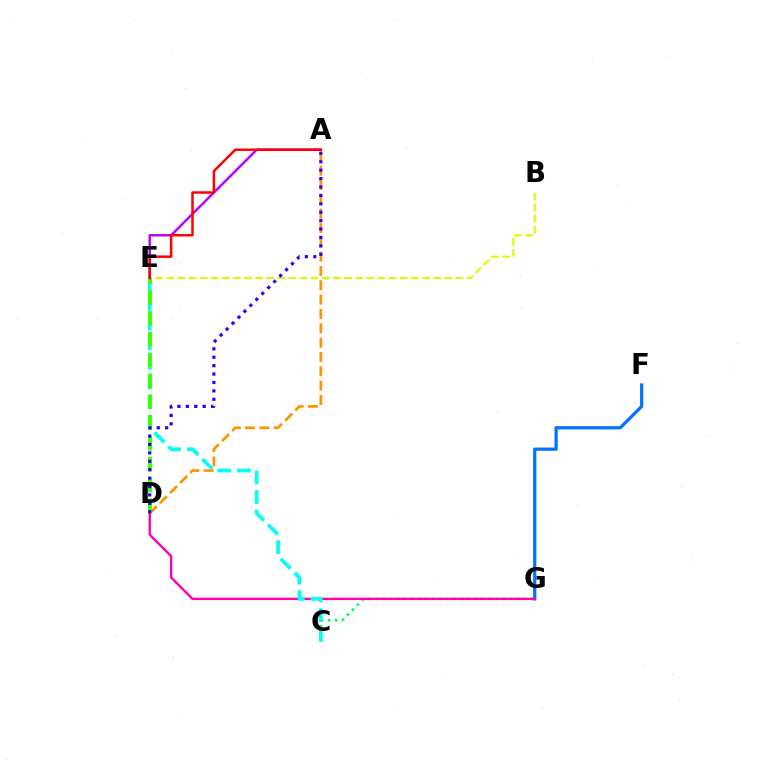{('A', 'E'): [{'color': '#b900ff', 'line_style': 'solid', 'thickness': 1.75}, {'color': '#ff0000', 'line_style': 'solid', 'thickness': 1.78}], ('F', 'G'): [{'color': '#0074ff', 'line_style': 'solid', 'thickness': 2.33}], ('C', 'G'): [{'color': '#00ff5c', 'line_style': 'dotted', 'thickness': 1.92}], ('A', 'D'): [{'color': '#ff9400', 'line_style': 'dashed', 'thickness': 1.95}, {'color': '#2500ff', 'line_style': 'dotted', 'thickness': 2.28}], ('B', 'E'): [{'color': '#d1ff00', 'line_style': 'dashed', 'thickness': 1.51}], ('D', 'G'): [{'color': '#ff00ac', 'line_style': 'solid', 'thickness': 1.69}], ('C', 'E'): [{'color': '#00fff6', 'line_style': 'dashed', 'thickness': 2.67}], ('D', 'E'): [{'color': '#3dff00', 'line_style': 'dashed', 'thickness': 2.83}]}